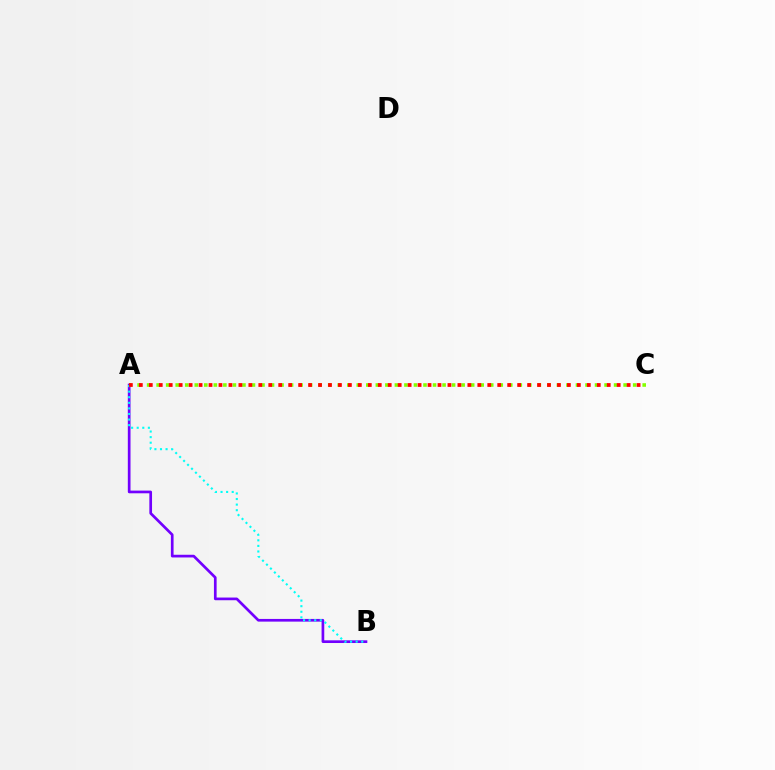{('A', 'B'): [{'color': '#7200ff', 'line_style': 'solid', 'thickness': 1.94}, {'color': '#00fff6', 'line_style': 'dotted', 'thickness': 1.52}], ('A', 'C'): [{'color': '#84ff00', 'line_style': 'dotted', 'thickness': 2.59}, {'color': '#ff0000', 'line_style': 'dotted', 'thickness': 2.7}]}